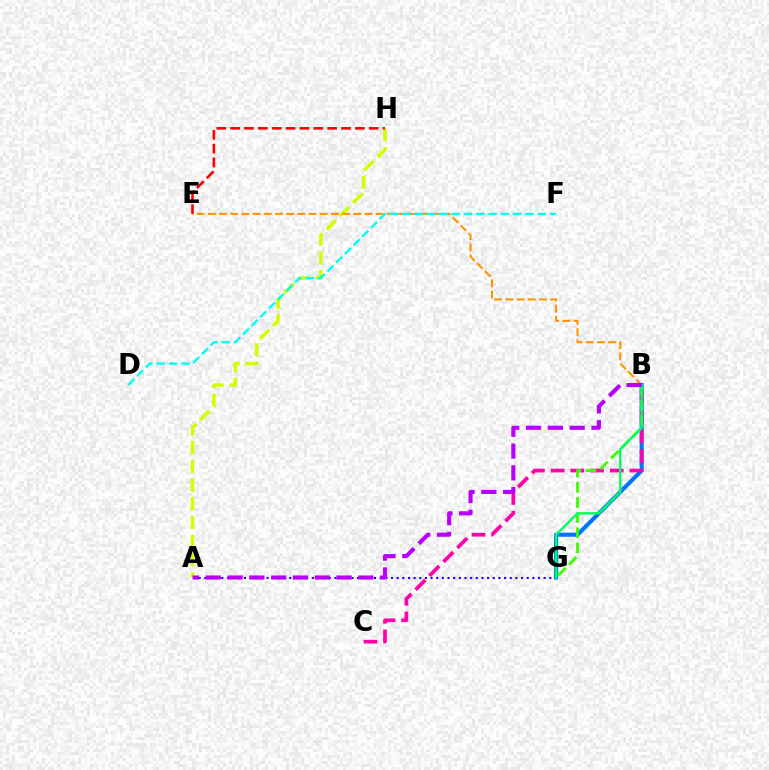{('A', 'H'): [{'color': '#d1ff00', 'line_style': 'dashed', 'thickness': 2.54}], ('B', 'E'): [{'color': '#ff9400', 'line_style': 'dashed', 'thickness': 1.52}], ('E', 'H'): [{'color': '#ff0000', 'line_style': 'dashed', 'thickness': 1.88}], ('D', 'F'): [{'color': '#00fff6', 'line_style': 'dashed', 'thickness': 1.67}], ('B', 'G'): [{'color': '#0074ff', 'line_style': 'solid', 'thickness': 2.94}, {'color': '#3dff00', 'line_style': 'dashed', 'thickness': 2.05}, {'color': '#00ff5c', 'line_style': 'solid', 'thickness': 1.69}], ('B', 'C'): [{'color': '#ff00ac', 'line_style': 'dashed', 'thickness': 2.68}], ('A', 'G'): [{'color': '#2500ff', 'line_style': 'dotted', 'thickness': 1.54}], ('A', 'B'): [{'color': '#b900ff', 'line_style': 'dashed', 'thickness': 2.96}]}